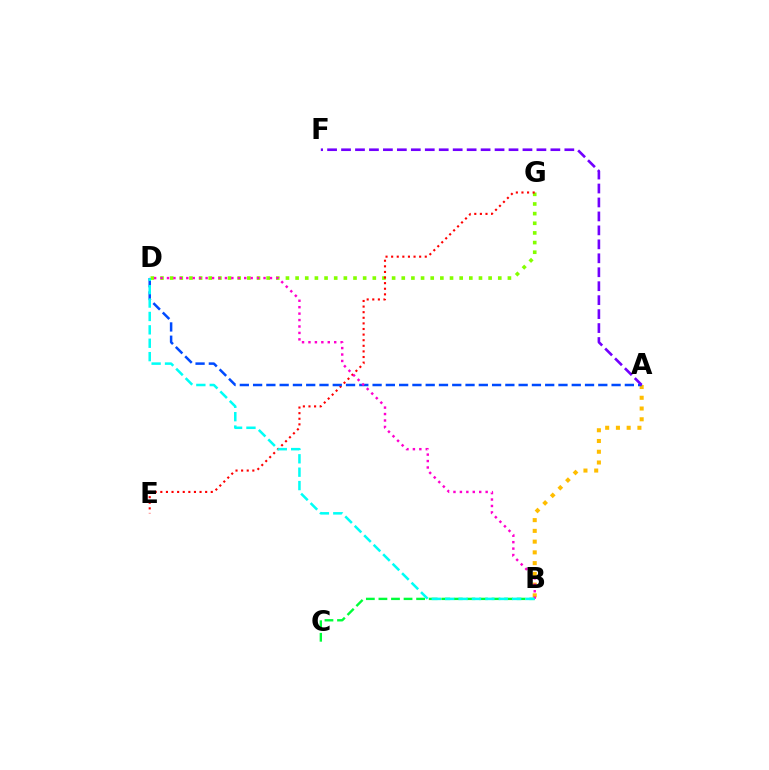{('D', 'G'): [{'color': '#84ff00', 'line_style': 'dotted', 'thickness': 2.62}], ('A', 'B'): [{'color': '#ffbd00', 'line_style': 'dotted', 'thickness': 2.92}], ('E', 'G'): [{'color': '#ff0000', 'line_style': 'dotted', 'thickness': 1.52}], ('A', 'D'): [{'color': '#004bff', 'line_style': 'dashed', 'thickness': 1.8}], ('A', 'F'): [{'color': '#7200ff', 'line_style': 'dashed', 'thickness': 1.9}], ('B', 'C'): [{'color': '#00ff39', 'line_style': 'dashed', 'thickness': 1.71}], ('B', 'D'): [{'color': '#ff00cf', 'line_style': 'dotted', 'thickness': 1.75}, {'color': '#00fff6', 'line_style': 'dashed', 'thickness': 1.82}]}